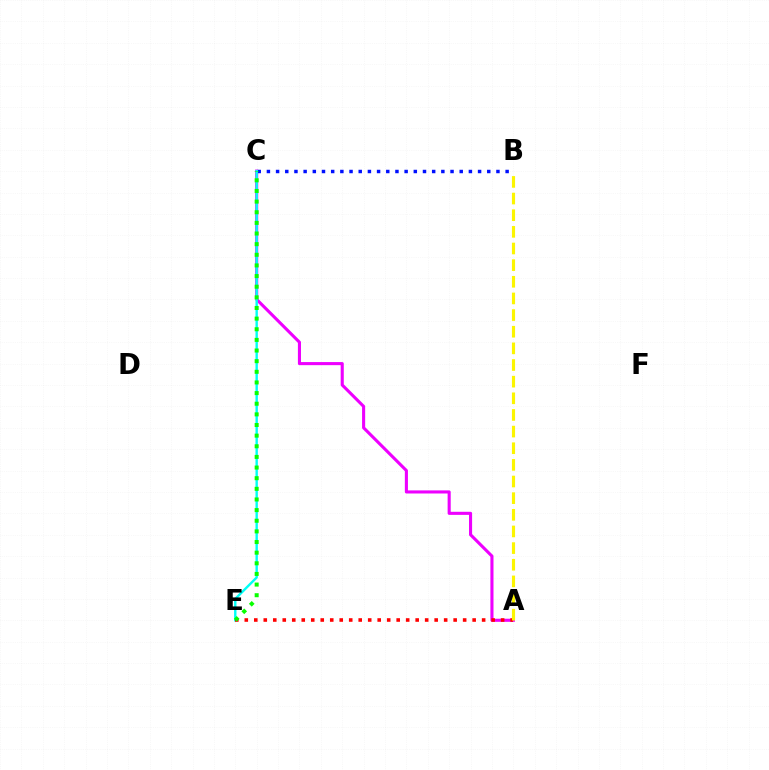{('A', 'C'): [{'color': '#ee00ff', 'line_style': 'solid', 'thickness': 2.23}], ('B', 'C'): [{'color': '#0010ff', 'line_style': 'dotted', 'thickness': 2.49}], ('C', 'E'): [{'color': '#00fff6', 'line_style': 'solid', 'thickness': 1.73}, {'color': '#08ff00', 'line_style': 'dotted', 'thickness': 2.89}], ('A', 'E'): [{'color': '#ff0000', 'line_style': 'dotted', 'thickness': 2.58}], ('A', 'B'): [{'color': '#fcf500', 'line_style': 'dashed', 'thickness': 2.26}]}